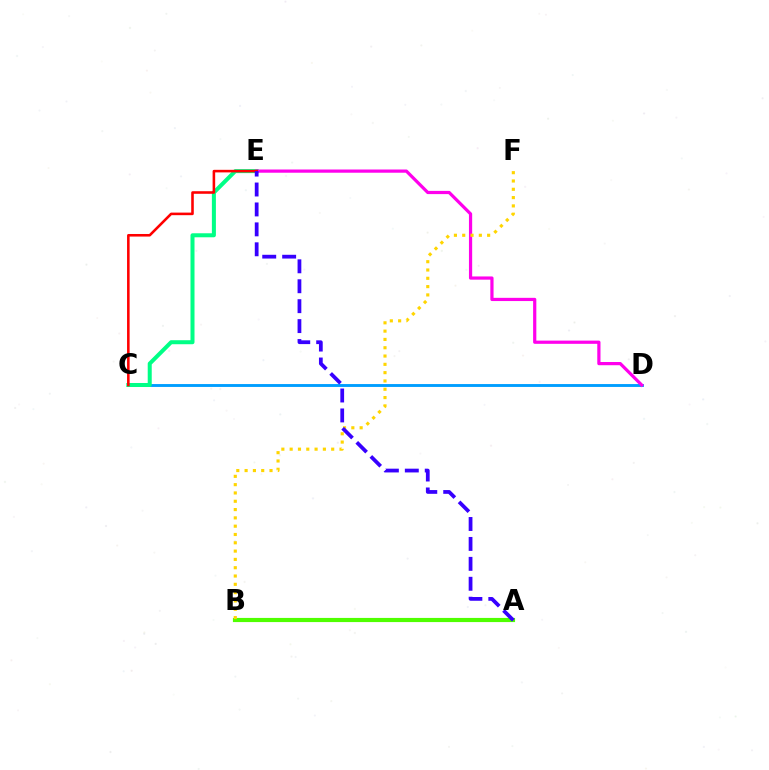{('C', 'D'): [{'color': '#009eff', 'line_style': 'solid', 'thickness': 2.08}], ('C', 'E'): [{'color': '#00ff86', 'line_style': 'solid', 'thickness': 2.89}, {'color': '#ff0000', 'line_style': 'solid', 'thickness': 1.85}], ('D', 'E'): [{'color': '#ff00ed', 'line_style': 'solid', 'thickness': 2.31}], ('A', 'B'): [{'color': '#4fff00', 'line_style': 'solid', 'thickness': 2.99}], ('B', 'F'): [{'color': '#ffd500', 'line_style': 'dotted', 'thickness': 2.26}], ('A', 'E'): [{'color': '#3700ff', 'line_style': 'dashed', 'thickness': 2.71}]}